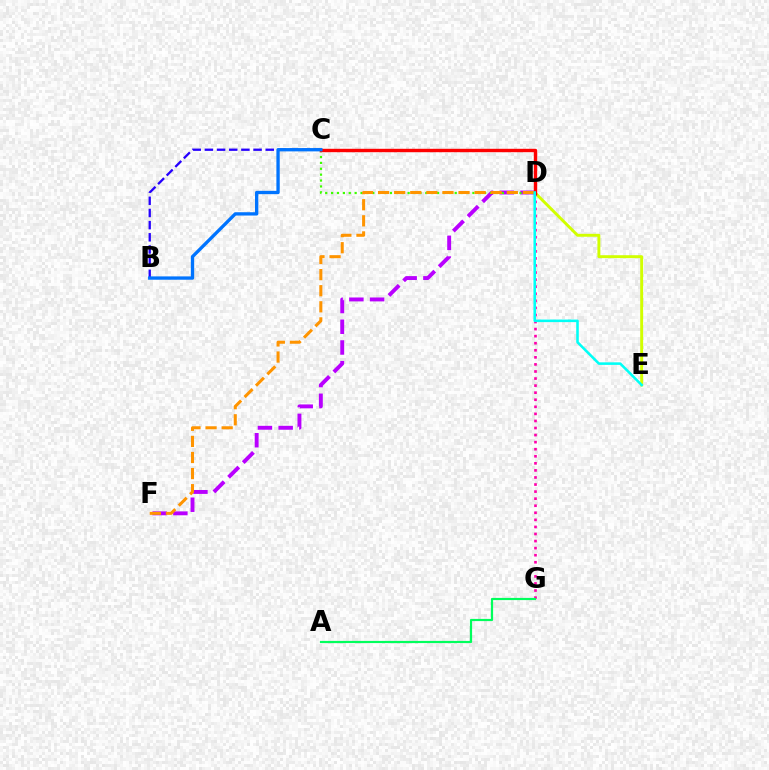{('D', 'F'): [{'color': '#b900ff', 'line_style': 'dashed', 'thickness': 2.82}, {'color': '#ff9400', 'line_style': 'dashed', 'thickness': 2.19}], ('C', 'D'): [{'color': '#3dff00', 'line_style': 'dotted', 'thickness': 1.6}, {'color': '#ff0000', 'line_style': 'solid', 'thickness': 2.45}], ('B', 'C'): [{'color': '#2500ff', 'line_style': 'dashed', 'thickness': 1.65}, {'color': '#0074ff', 'line_style': 'solid', 'thickness': 2.39}], ('D', 'E'): [{'color': '#d1ff00', 'line_style': 'solid', 'thickness': 2.11}, {'color': '#00fff6', 'line_style': 'solid', 'thickness': 1.84}], ('D', 'G'): [{'color': '#ff00ac', 'line_style': 'dotted', 'thickness': 1.92}], ('A', 'G'): [{'color': '#00ff5c', 'line_style': 'solid', 'thickness': 1.58}]}